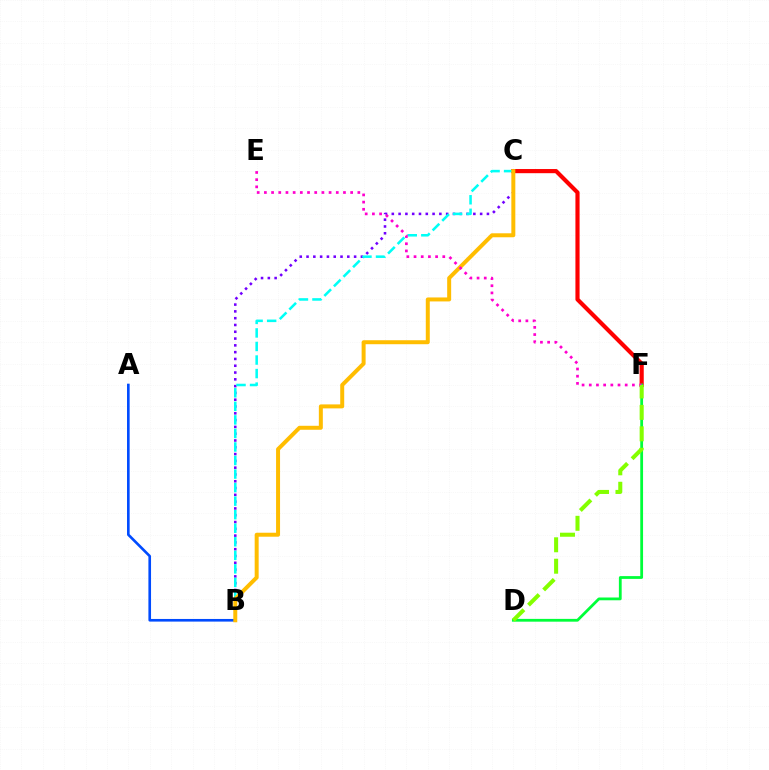{('C', 'F'): [{'color': '#ff0000', 'line_style': 'solid', 'thickness': 2.99}], ('A', 'B'): [{'color': '#004bff', 'line_style': 'solid', 'thickness': 1.9}], ('B', 'C'): [{'color': '#7200ff', 'line_style': 'dotted', 'thickness': 1.85}, {'color': '#00fff6', 'line_style': 'dashed', 'thickness': 1.84}, {'color': '#ffbd00', 'line_style': 'solid', 'thickness': 2.87}], ('D', 'F'): [{'color': '#00ff39', 'line_style': 'solid', 'thickness': 2.01}, {'color': '#84ff00', 'line_style': 'dashed', 'thickness': 2.91}], ('E', 'F'): [{'color': '#ff00cf', 'line_style': 'dotted', 'thickness': 1.95}]}